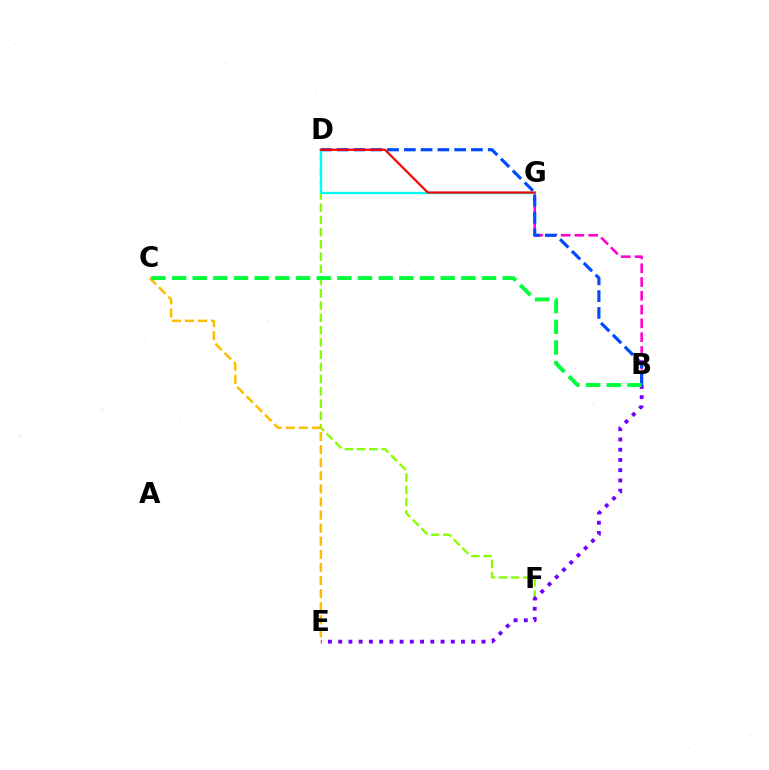{('B', 'G'): [{'color': '#ff00cf', 'line_style': 'dashed', 'thickness': 1.87}], ('D', 'F'): [{'color': '#84ff00', 'line_style': 'dashed', 'thickness': 1.66}], ('C', 'E'): [{'color': '#ffbd00', 'line_style': 'dashed', 'thickness': 1.78}], ('B', 'D'): [{'color': '#004bff', 'line_style': 'dashed', 'thickness': 2.28}], ('B', 'E'): [{'color': '#7200ff', 'line_style': 'dotted', 'thickness': 2.78}], ('D', 'G'): [{'color': '#00fff6', 'line_style': 'solid', 'thickness': 1.69}, {'color': '#ff0000', 'line_style': 'solid', 'thickness': 1.57}], ('B', 'C'): [{'color': '#00ff39', 'line_style': 'dashed', 'thickness': 2.81}]}